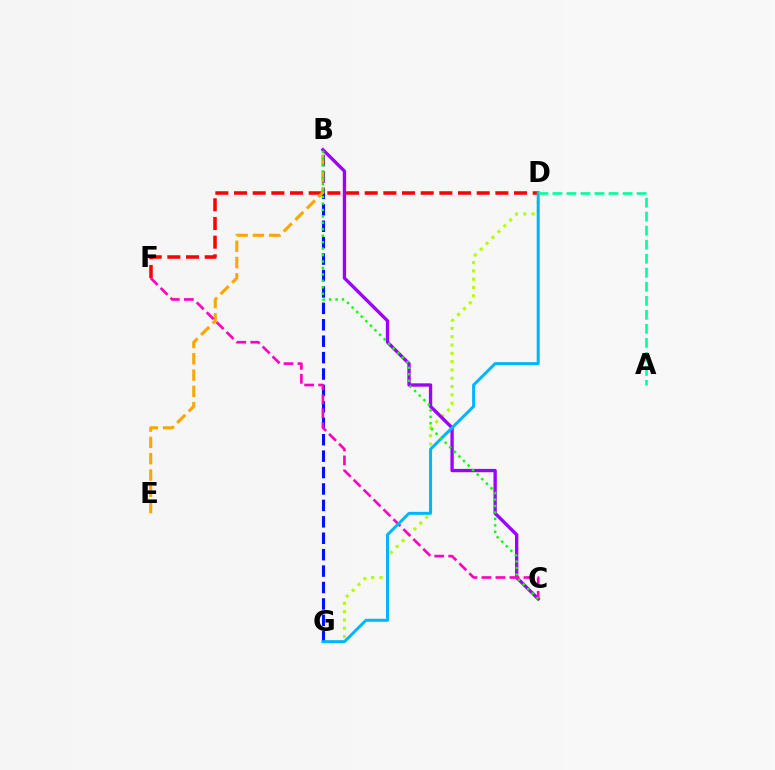{('D', 'G'): [{'color': '#b3ff00', 'line_style': 'dotted', 'thickness': 2.26}, {'color': '#00b5ff', 'line_style': 'solid', 'thickness': 2.14}], ('D', 'F'): [{'color': '#ff0000', 'line_style': 'dashed', 'thickness': 2.54}], ('B', 'G'): [{'color': '#0010ff', 'line_style': 'dashed', 'thickness': 2.23}], ('B', 'E'): [{'color': '#ffa500', 'line_style': 'dashed', 'thickness': 2.21}], ('B', 'C'): [{'color': '#9b00ff', 'line_style': 'solid', 'thickness': 2.39}, {'color': '#08ff00', 'line_style': 'dotted', 'thickness': 1.75}], ('C', 'F'): [{'color': '#ff00bd', 'line_style': 'dashed', 'thickness': 1.9}], ('A', 'D'): [{'color': '#00ff9d', 'line_style': 'dashed', 'thickness': 1.91}]}